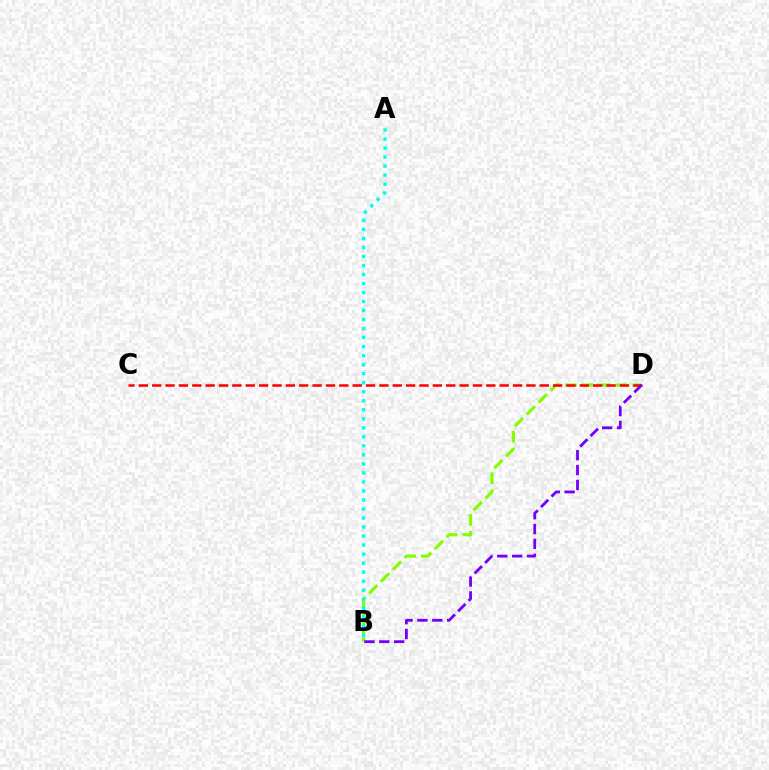{('B', 'D'): [{'color': '#84ff00', 'line_style': 'dashed', 'thickness': 2.29}, {'color': '#7200ff', 'line_style': 'dashed', 'thickness': 2.02}], ('C', 'D'): [{'color': '#ff0000', 'line_style': 'dashed', 'thickness': 1.82}], ('A', 'B'): [{'color': '#00fff6', 'line_style': 'dotted', 'thickness': 2.45}]}